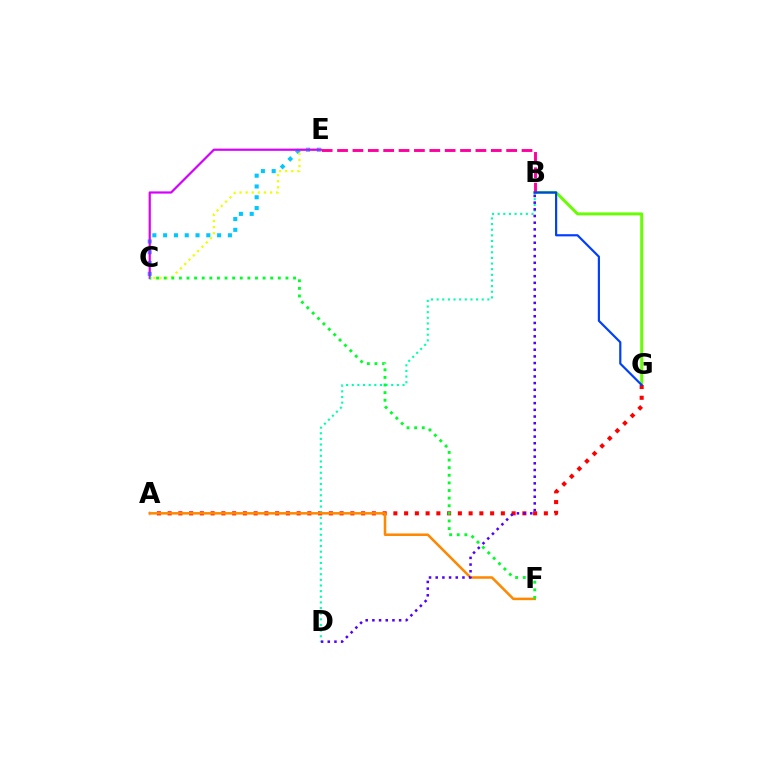{('B', 'G'): [{'color': '#66ff00', 'line_style': 'solid', 'thickness': 2.13}, {'color': '#003fff', 'line_style': 'solid', 'thickness': 1.57}], ('A', 'G'): [{'color': '#ff0000', 'line_style': 'dotted', 'thickness': 2.92}], ('C', 'E'): [{'color': '#00c7ff', 'line_style': 'dotted', 'thickness': 2.93}, {'color': '#eeff00', 'line_style': 'dotted', 'thickness': 1.66}, {'color': '#d600ff', 'line_style': 'solid', 'thickness': 1.59}], ('B', 'D'): [{'color': '#00ffaf', 'line_style': 'dotted', 'thickness': 1.53}, {'color': '#4f00ff', 'line_style': 'dotted', 'thickness': 1.82}], ('B', 'E'): [{'color': '#ff00a0', 'line_style': 'dashed', 'thickness': 2.09}], ('A', 'F'): [{'color': '#ff8800', 'line_style': 'solid', 'thickness': 1.83}], ('C', 'F'): [{'color': '#00ff27', 'line_style': 'dotted', 'thickness': 2.07}]}